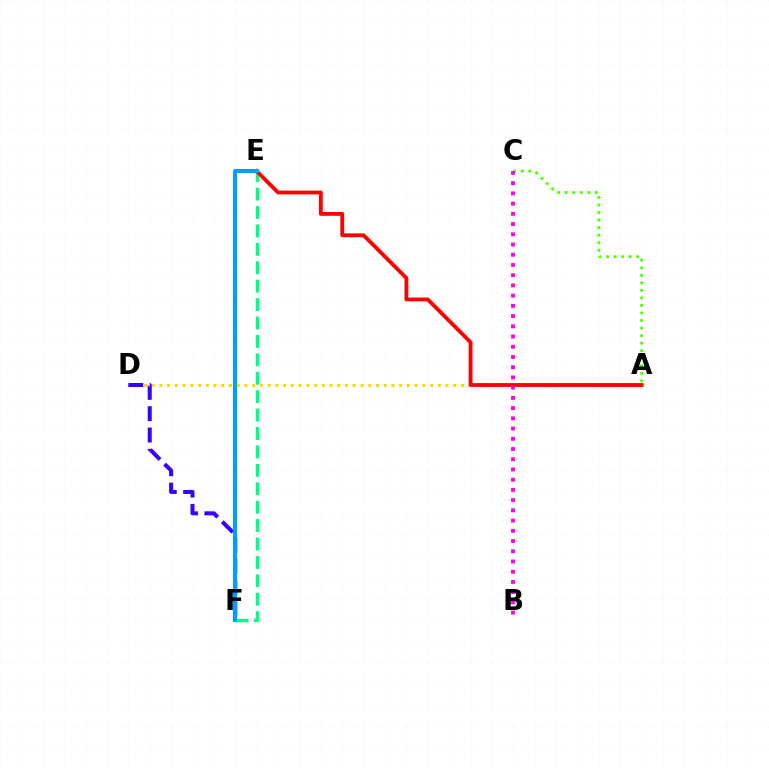{('E', 'F'): [{'color': '#00ff86', 'line_style': 'dashed', 'thickness': 2.5}, {'color': '#009eff', 'line_style': 'solid', 'thickness': 2.94}], ('A', 'D'): [{'color': '#ffd500', 'line_style': 'dotted', 'thickness': 2.1}], ('D', 'F'): [{'color': '#3700ff', 'line_style': 'dashed', 'thickness': 2.9}], ('A', 'E'): [{'color': '#ff0000', 'line_style': 'solid', 'thickness': 2.75}], ('A', 'C'): [{'color': '#4fff00', 'line_style': 'dotted', 'thickness': 2.05}], ('B', 'C'): [{'color': '#ff00ed', 'line_style': 'dotted', 'thickness': 2.78}]}